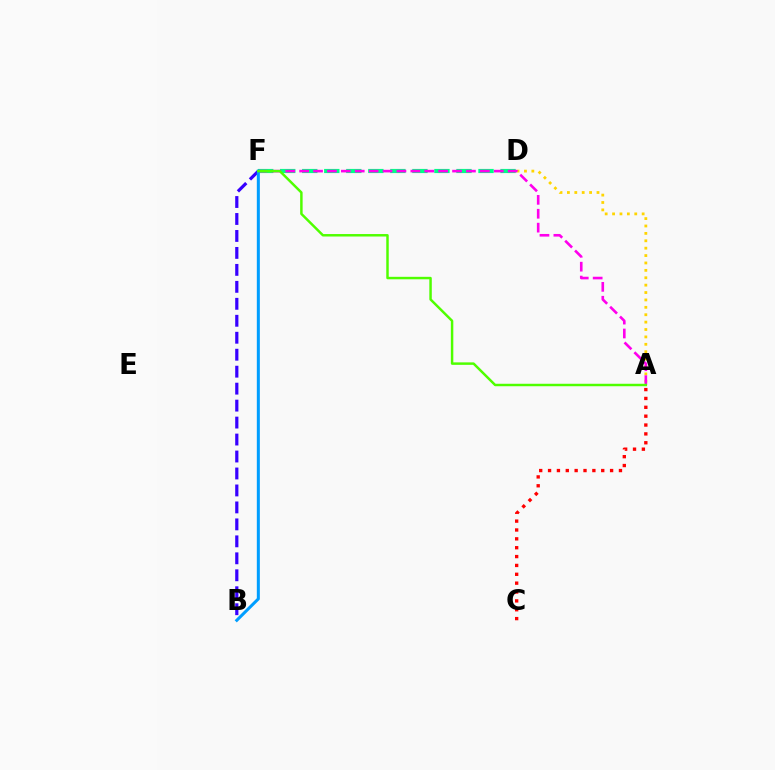{('A', 'D'): [{'color': '#ffd500', 'line_style': 'dotted', 'thickness': 2.01}], ('D', 'F'): [{'color': '#00ff86', 'line_style': 'dashed', 'thickness': 2.99}], ('B', 'F'): [{'color': '#3700ff', 'line_style': 'dashed', 'thickness': 2.3}, {'color': '#009eff', 'line_style': 'solid', 'thickness': 2.18}], ('A', 'F'): [{'color': '#ff00ed', 'line_style': 'dashed', 'thickness': 1.89}, {'color': '#4fff00', 'line_style': 'solid', 'thickness': 1.78}], ('A', 'C'): [{'color': '#ff0000', 'line_style': 'dotted', 'thickness': 2.41}]}